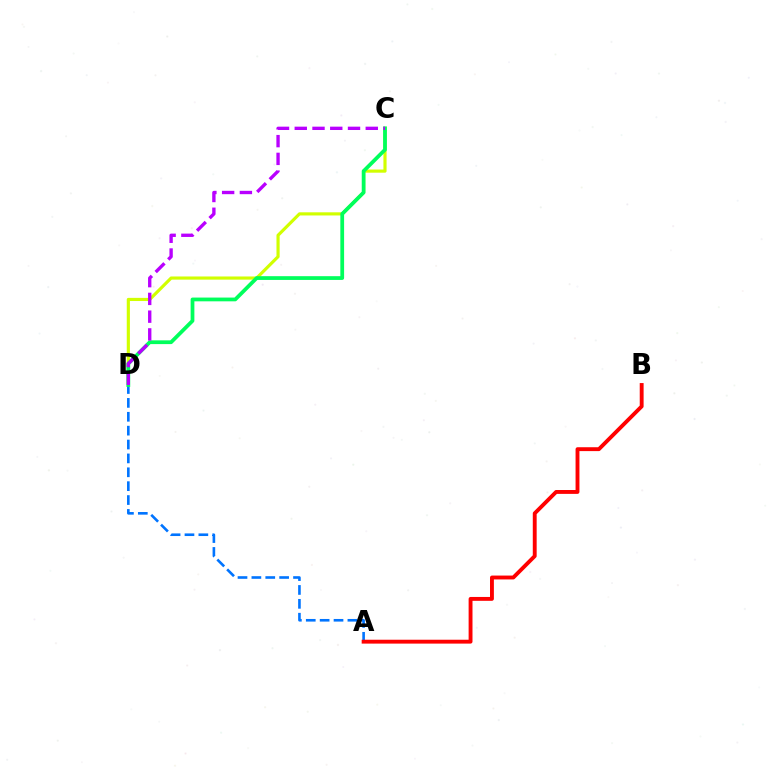{('C', 'D'): [{'color': '#d1ff00', 'line_style': 'solid', 'thickness': 2.27}, {'color': '#00ff5c', 'line_style': 'solid', 'thickness': 2.7}, {'color': '#b900ff', 'line_style': 'dashed', 'thickness': 2.41}], ('A', 'D'): [{'color': '#0074ff', 'line_style': 'dashed', 'thickness': 1.89}], ('A', 'B'): [{'color': '#ff0000', 'line_style': 'solid', 'thickness': 2.79}]}